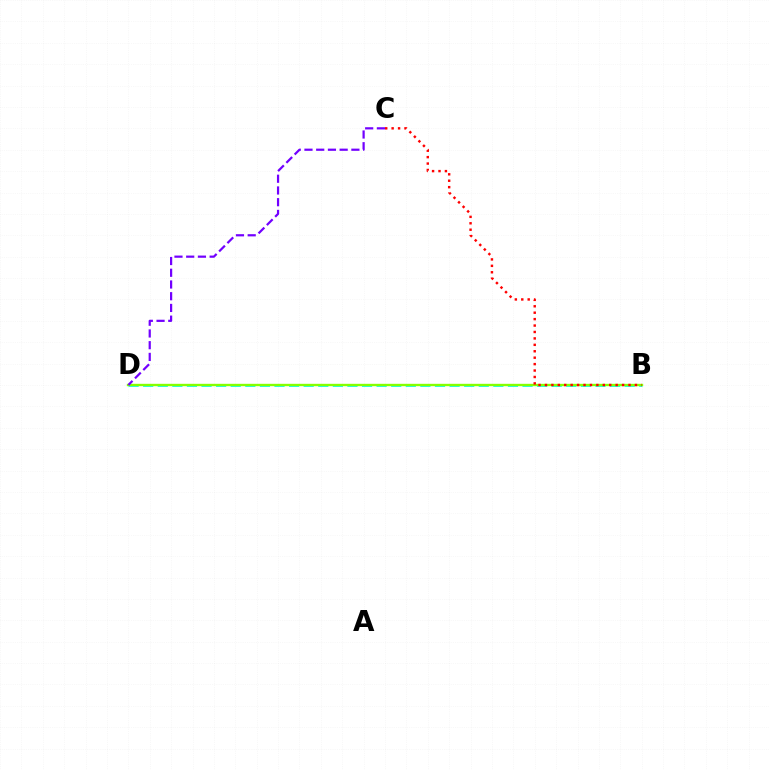{('B', 'D'): [{'color': '#00fff6', 'line_style': 'dashed', 'thickness': 1.98}, {'color': '#84ff00', 'line_style': 'solid', 'thickness': 1.7}], ('B', 'C'): [{'color': '#ff0000', 'line_style': 'dotted', 'thickness': 1.75}], ('C', 'D'): [{'color': '#7200ff', 'line_style': 'dashed', 'thickness': 1.59}]}